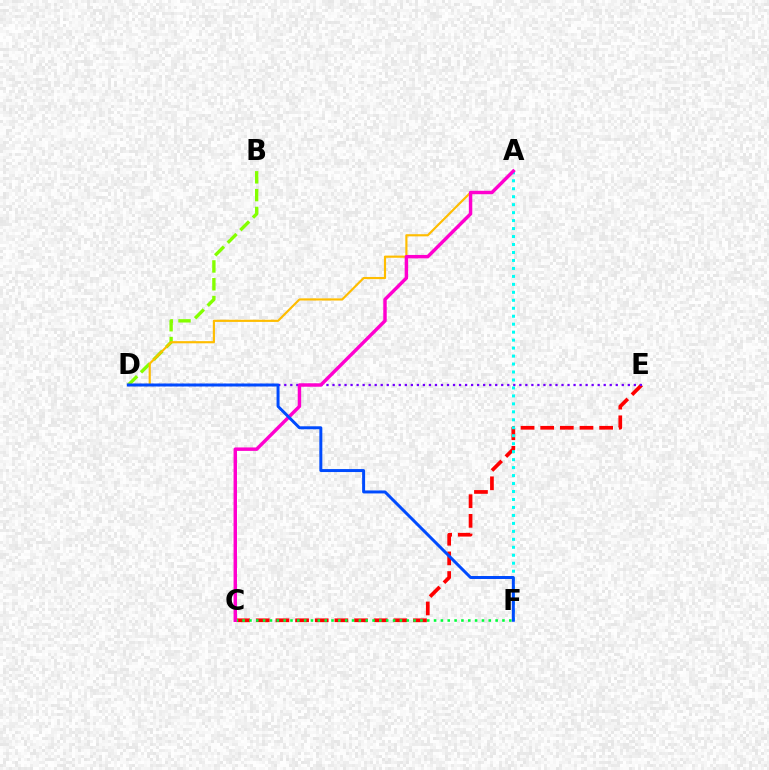{('B', 'D'): [{'color': '#84ff00', 'line_style': 'dashed', 'thickness': 2.42}], ('A', 'D'): [{'color': '#ffbd00', 'line_style': 'solid', 'thickness': 1.56}], ('C', 'E'): [{'color': '#ff0000', 'line_style': 'dashed', 'thickness': 2.67}], ('A', 'F'): [{'color': '#00fff6', 'line_style': 'dotted', 'thickness': 2.16}], ('D', 'E'): [{'color': '#7200ff', 'line_style': 'dotted', 'thickness': 1.64}], ('C', 'F'): [{'color': '#00ff39', 'line_style': 'dotted', 'thickness': 1.86}], ('A', 'C'): [{'color': '#ff00cf', 'line_style': 'solid', 'thickness': 2.48}], ('D', 'F'): [{'color': '#004bff', 'line_style': 'solid', 'thickness': 2.14}]}